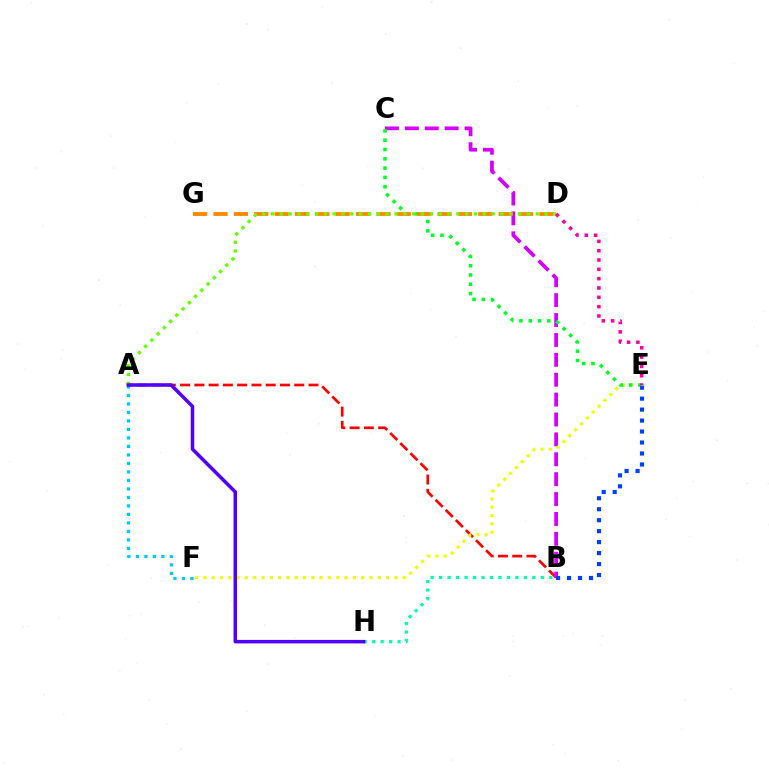{('A', 'B'): [{'color': '#ff0000', 'line_style': 'dashed', 'thickness': 1.94}], ('B', 'C'): [{'color': '#d600ff', 'line_style': 'dashed', 'thickness': 2.7}], ('A', 'F'): [{'color': '#00c7ff', 'line_style': 'dotted', 'thickness': 2.31}], ('E', 'F'): [{'color': '#eeff00', 'line_style': 'dotted', 'thickness': 2.26}], ('C', 'E'): [{'color': '#00ff27', 'line_style': 'dotted', 'thickness': 2.53}], ('D', 'G'): [{'color': '#ff8800', 'line_style': 'dashed', 'thickness': 2.77}], ('A', 'D'): [{'color': '#66ff00', 'line_style': 'dotted', 'thickness': 2.4}], ('B', 'H'): [{'color': '#00ffaf', 'line_style': 'dotted', 'thickness': 2.3}], ('D', 'E'): [{'color': '#ff00a0', 'line_style': 'dotted', 'thickness': 2.53}], ('A', 'H'): [{'color': '#4f00ff', 'line_style': 'solid', 'thickness': 2.52}], ('B', 'E'): [{'color': '#003fff', 'line_style': 'dotted', 'thickness': 2.98}]}